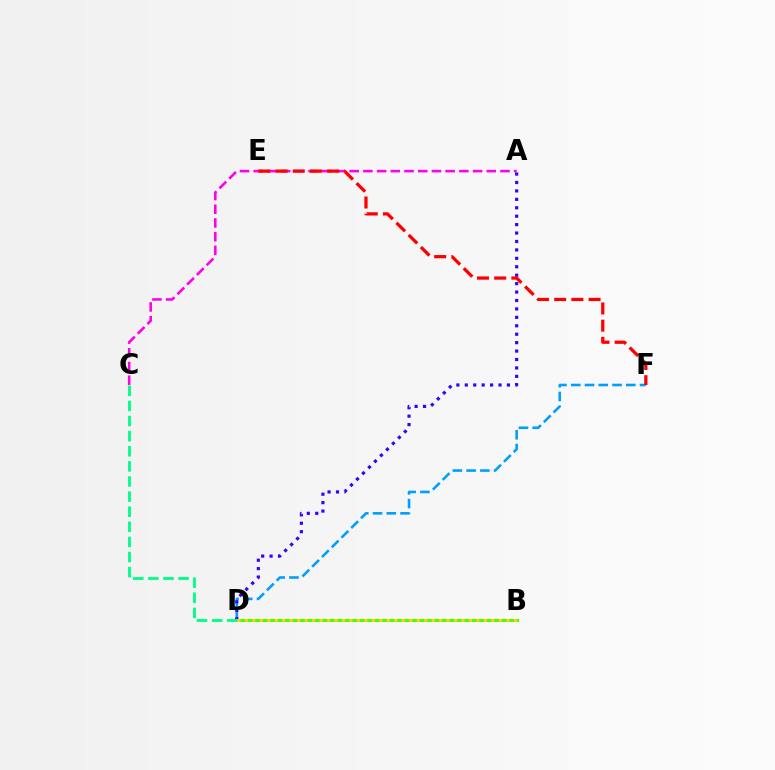{('A', 'C'): [{'color': '#ff00ed', 'line_style': 'dashed', 'thickness': 1.86}], ('D', 'F'): [{'color': '#009eff', 'line_style': 'dashed', 'thickness': 1.87}], ('A', 'D'): [{'color': '#3700ff', 'line_style': 'dotted', 'thickness': 2.29}], ('B', 'D'): [{'color': '#4fff00', 'line_style': 'solid', 'thickness': 2.15}, {'color': '#ffd500', 'line_style': 'dotted', 'thickness': 2.03}], ('C', 'D'): [{'color': '#00ff86', 'line_style': 'dashed', 'thickness': 2.05}], ('E', 'F'): [{'color': '#ff0000', 'line_style': 'dashed', 'thickness': 2.34}]}